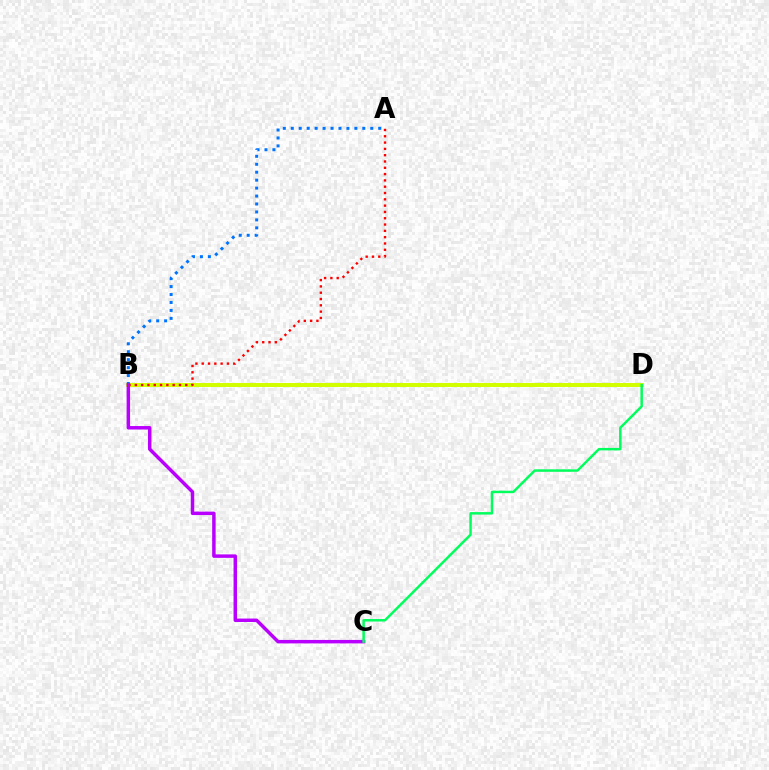{('B', 'D'): [{'color': '#d1ff00', 'line_style': 'solid', 'thickness': 2.87}], ('A', 'B'): [{'color': '#0074ff', 'line_style': 'dotted', 'thickness': 2.16}, {'color': '#ff0000', 'line_style': 'dotted', 'thickness': 1.71}], ('B', 'C'): [{'color': '#b900ff', 'line_style': 'solid', 'thickness': 2.49}], ('C', 'D'): [{'color': '#00ff5c', 'line_style': 'solid', 'thickness': 1.79}]}